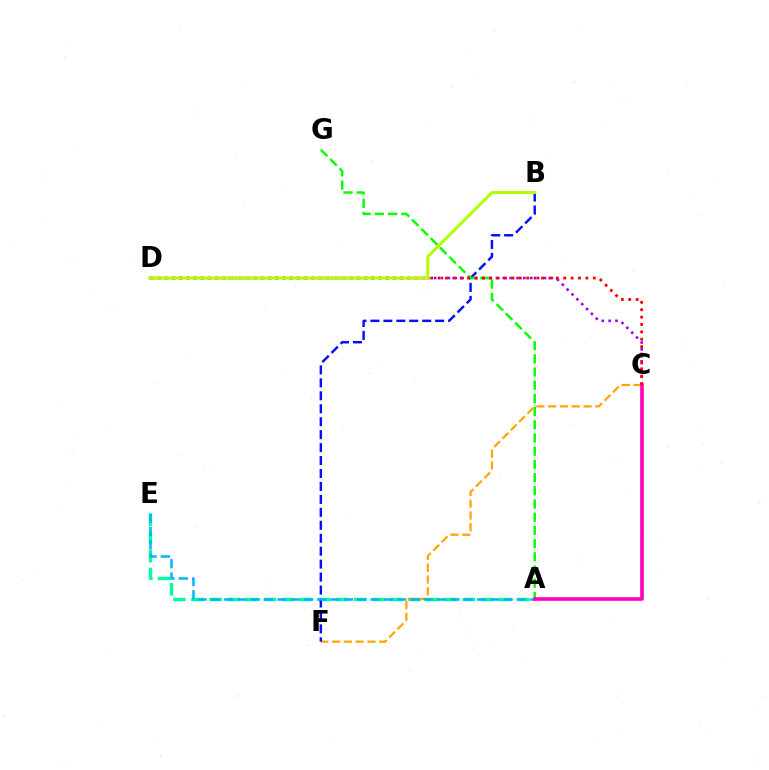{('A', 'E'): [{'color': '#00ff9d', 'line_style': 'dashed', 'thickness': 2.46}, {'color': '#00b5ff', 'line_style': 'dashed', 'thickness': 1.81}], ('C', 'F'): [{'color': '#ffa500', 'line_style': 'dashed', 'thickness': 1.6}], ('B', 'F'): [{'color': '#0010ff', 'line_style': 'dashed', 'thickness': 1.76}], ('C', 'D'): [{'color': '#9b00ff', 'line_style': 'dotted', 'thickness': 1.87}, {'color': '#ff0000', 'line_style': 'dotted', 'thickness': 2.01}], ('A', 'G'): [{'color': '#08ff00', 'line_style': 'dashed', 'thickness': 1.79}], ('A', 'C'): [{'color': '#ff00bd', 'line_style': 'solid', 'thickness': 2.6}], ('B', 'D'): [{'color': '#b3ff00', 'line_style': 'solid', 'thickness': 2.2}]}